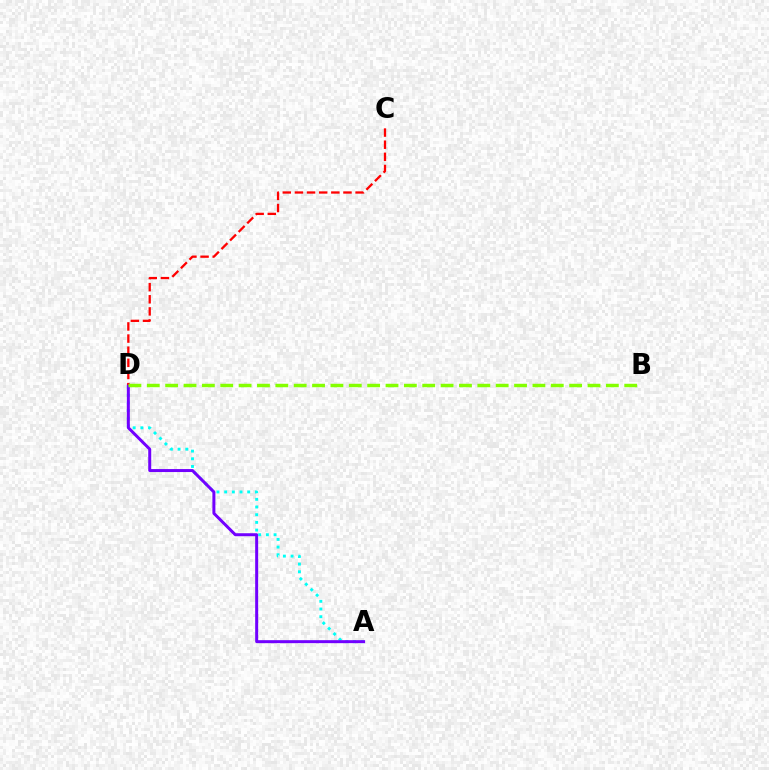{('A', 'D'): [{'color': '#00fff6', 'line_style': 'dotted', 'thickness': 2.09}, {'color': '#7200ff', 'line_style': 'solid', 'thickness': 2.15}], ('C', 'D'): [{'color': '#ff0000', 'line_style': 'dashed', 'thickness': 1.65}], ('B', 'D'): [{'color': '#84ff00', 'line_style': 'dashed', 'thickness': 2.49}]}